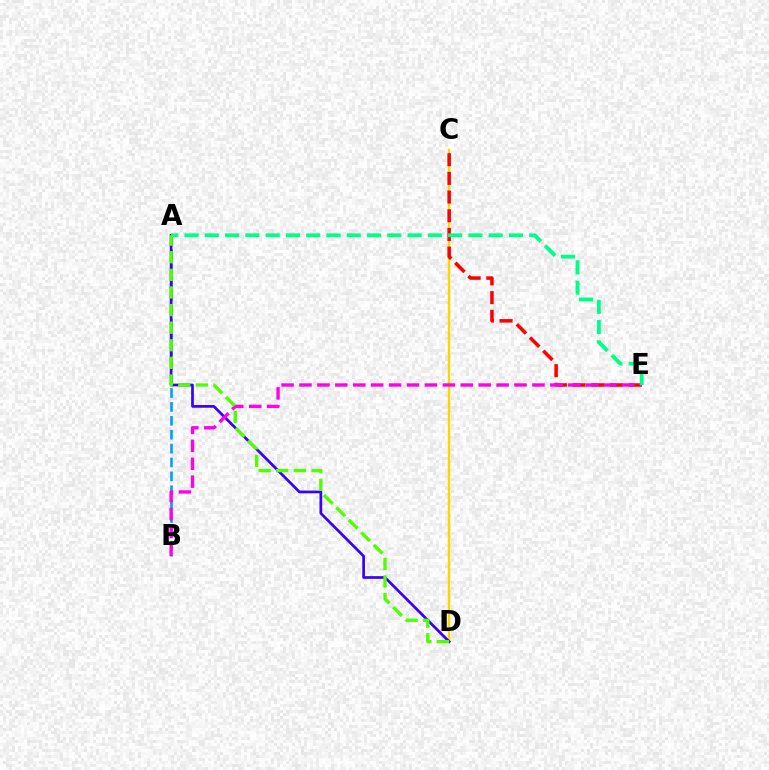{('C', 'D'): [{'color': '#ffd500', 'line_style': 'solid', 'thickness': 1.71}], ('A', 'B'): [{'color': '#009eff', 'line_style': 'dashed', 'thickness': 1.89}], ('C', 'E'): [{'color': '#ff0000', 'line_style': 'dashed', 'thickness': 2.54}], ('A', 'D'): [{'color': '#3700ff', 'line_style': 'solid', 'thickness': 1.95}, {'color': '#4fff00', 'line_style': 'dashed', 'thickness': 2.39}], ('B', 'E'): [{'color': '#ff00ed', 'line_style': 'dashed', 'thickness': 2.43}], ('A', 'E'): [{'color': '#00ff86', 'line_style': 'dashed', 'thickness': 2.75}]}